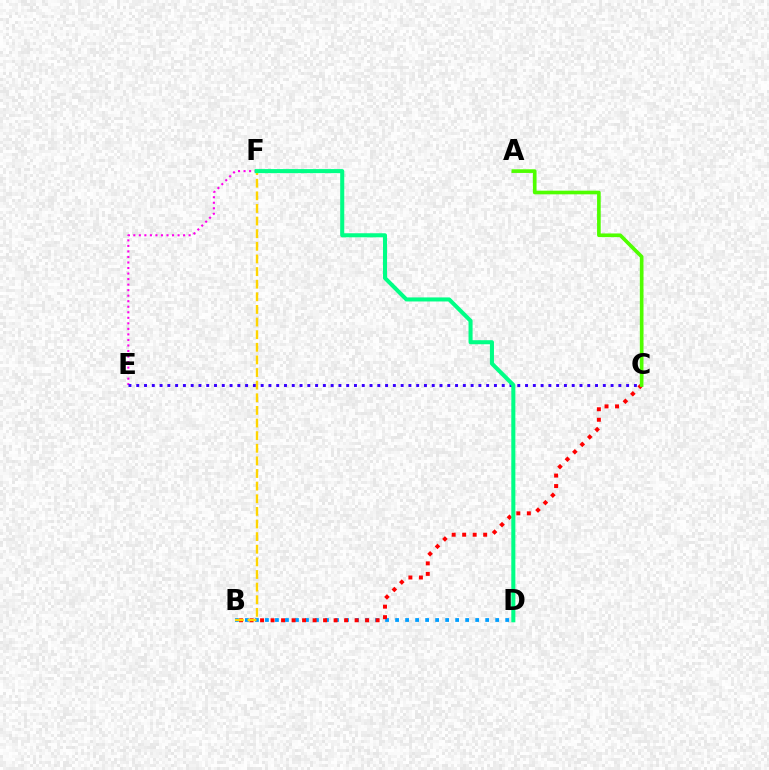{('B', 'D'): [{'color': '#009eff', 'line_style': 'dotted', 'thickness': 2.72}], ('B', 'C'): [{'color': '#ff0000', 'line_style': 'dotted', 'thickness': 2.85}], ('E', 'F'): [{'color': '#ff00ed', 'line_style': 'dotted', 'thickness': 1.5}], ('C', 'E'): [{'color': '#3700ff', 'line_style': 'dotted', 'thickness': 2.11}], ('B', 'F'): [{'color': '#ffd500', 'line_style': 'dashed', 'thickness': 1.71}], ('D', 'F'): [{'color': '#00ff86', 'line_style': 'solid', 'thickness': 2.92}], ('A', 'C'): [{'color': '#4fff00', 'line_style': 'solid', 'thickness': 2.63}]}